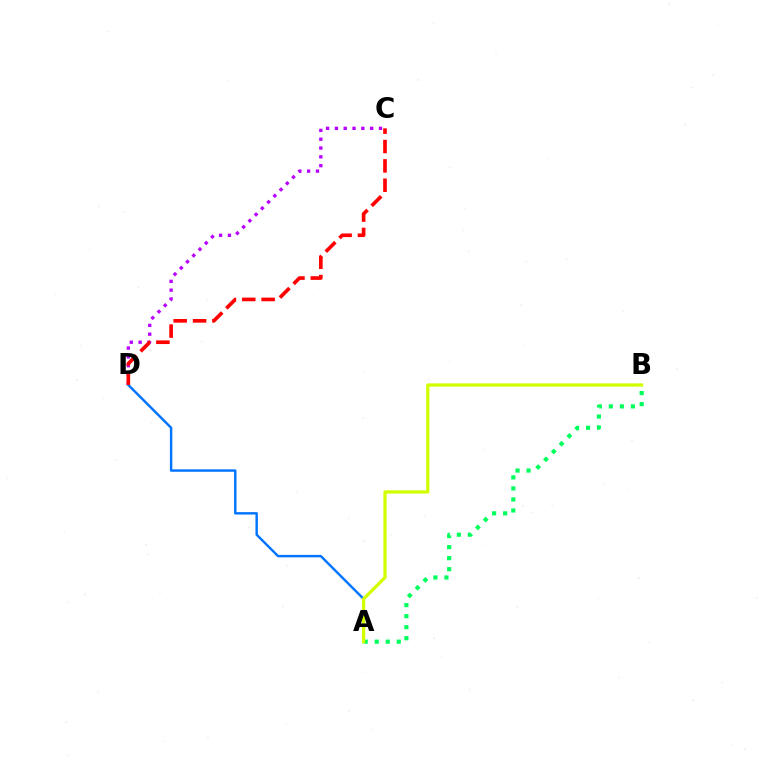{('A', 'D'): [{'color': '#0074ff', 'line_style': 'solid', 'thickness': 1.75}], ('C', 'D'): [{'color': '#b900ff', 'line_style': 'dotted', 'thickness': 2.4}, {'color': '#ff0000', 'line_style': 'dashed', 'thickness': 2.63}], ('A', 'B'): [{'color': '#00ff5c', 'line_style': 'dotted', 'thickness': 3.0}, {'color': '#d1ff00', 'line_style': 'solid', 'thickness': 2.35}]}